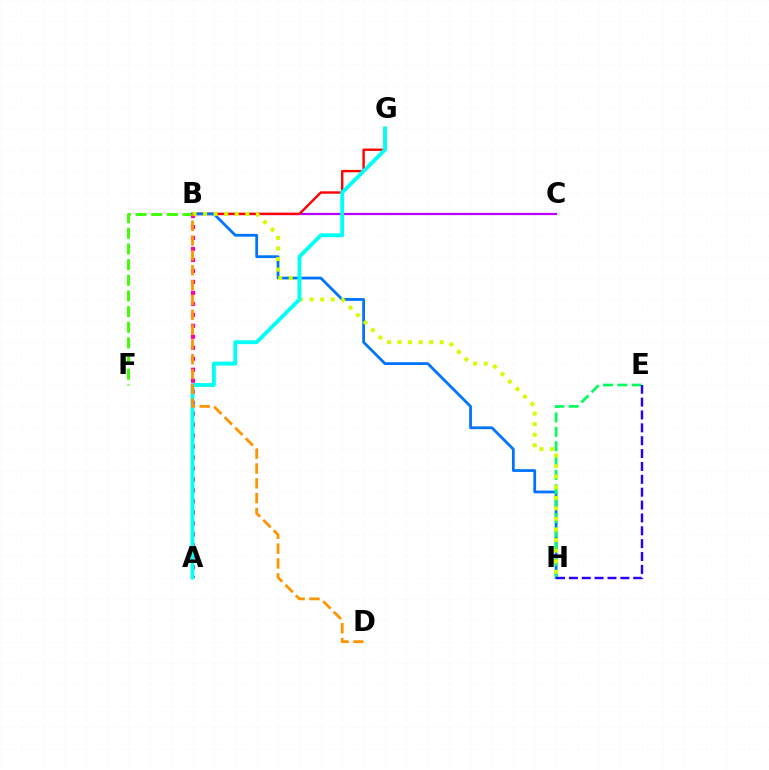{('B', 'F'): [{'color': '#3dff00', 'line_style': 'dashed', 'thickness': 2.13}], ('A', 'B'): [{'color': '#ff00ac', 'line_style': 'dotted', 'thickness': 2.98}], ('B', 'C'): [{'color': '#b900ff', 'line_style': 'solid', 'thickness': 1.61}], ('B', 'G'): [{'color': '#ff0000', 'line_style': 'solid', 'thickness': 1.72}], ('B', 'H'): [{'color': '#0074ff', 'line_style': 'solid', 'thickness': 2.0}, {'color': '#d1ff00', 'line_style': 'dotted', 'thickness': 2.87}], ('E', 'H'): [{'color': '#00ff5c', 'line_style': 'dashed', 'thickness': 1.95}, {'color': '#2500ff', 'line_style': 'dashed', 'thickness': 1.75}], ('A', 'G'): [{'color': '#00fff6', 'line_style': 'solid', 'thickness': 2.78}], ('B', 'D'): [{'color': '#ff9400', 'line_style': 'dashed', 'thickness': 2.02}]}